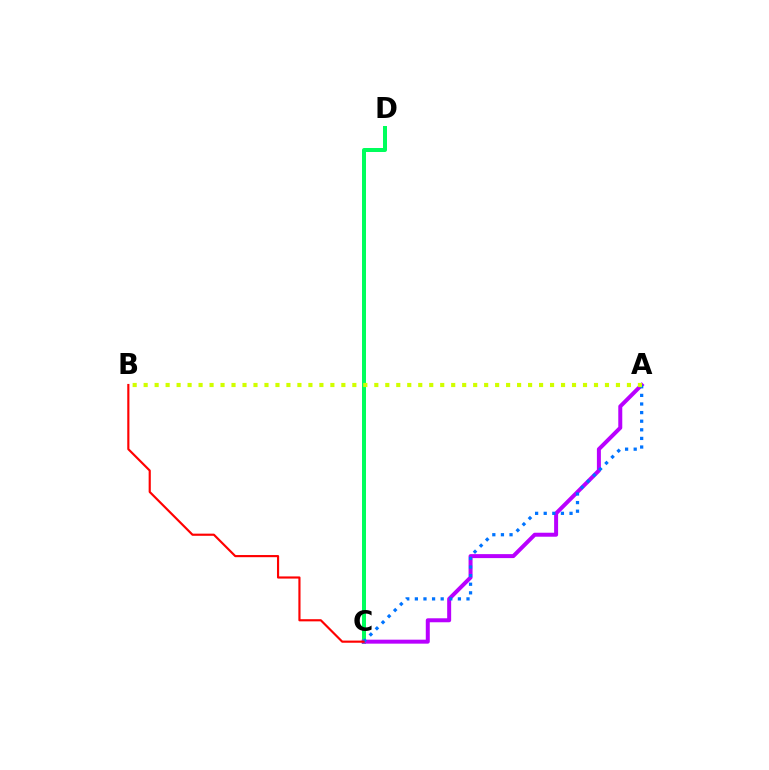{('C', 'D'): [{'color': '#00ff5c', 'line_style': 'solid', 'thickness': 2.87}], ('A', 'C'): [{'color': '#b900ff', 'line_style': 'solid', 'thickness': 2.87}, {'color': '#0074ff', 'line_style': 'dotted', 'thickness': 2.34}], ('B', 'C'): [{'color': '#ff0000', 'line_style': 'solid', 'thickness': 1.55}], ('A', 'B'): [{'color': '#d1ff00', 'line_style': 'dotted', 'thickness': 2.98}]}